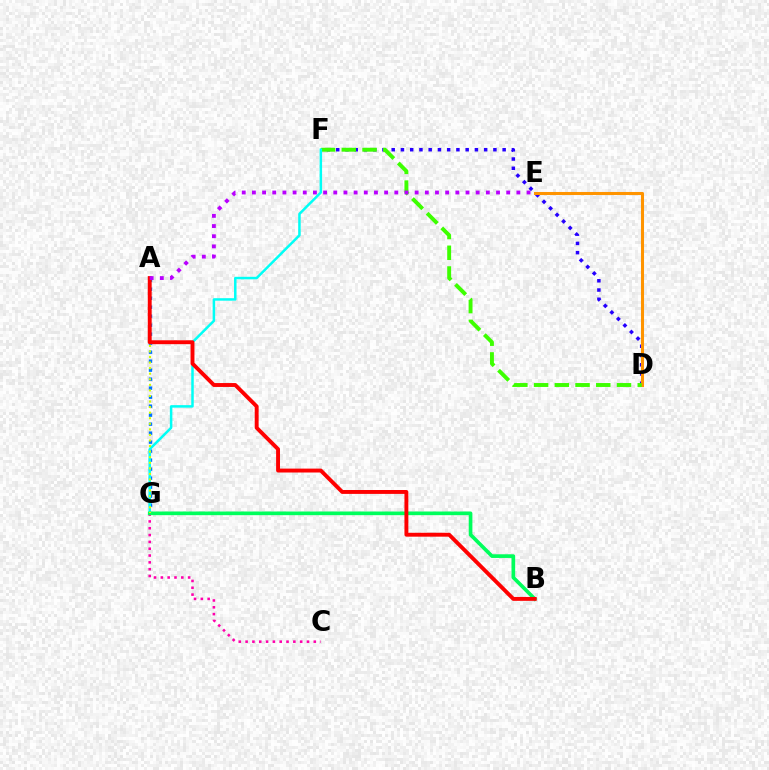{('A', 'G'): [{'color': '#0074ff', 'line_style': 'dotted', 'thickness': 2.44}, {'color': '#d1ff00', 'line_style': 'dotted', 'thickness': 1.51}], ('D', 'F'): [{'color': '#2500ff', 'line_style': 'dotted', 'thickness': 2.51}, {'color': '#3dff00', 'line_style': 'dashed', 'thickness': 2.82}], ('C', 'G'): [{'color': '#ff00ac', 'line_style': 'dotted', 'thickness': 1.85}], ('D', 'E'): [{'color': '#ff9400', 'line_style': 'solid', 'thickness': 2.19}], ('F', 'G'): [{'color': '#00fff6', 'line_style': 'solid', 'thickness': 1.8}], ('B', 'G'): [{'color': '#00ff5c', 'line_style': 'solid', 'thickness': 2.64}], ('A', 'B'): [{'color': '#ff0000', 'line_style': 'solid', 'thickness': 2.81}], ('A', 'E'): [{'color': '#b900ff', 'line_style': 'dotted', 'thickness': 2.76}]}